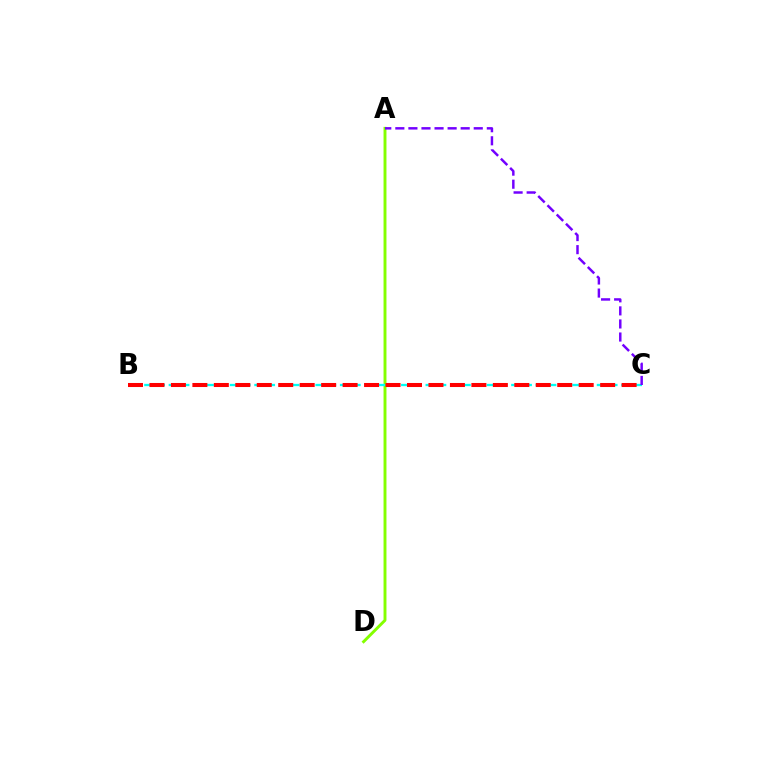{('A', 'D'): [{'color': '#84ff00', 'line_style': 'solid', 'thickness': 2.1}], ('B', 'C'): [{'color': '#00fff6', 'line_style': 'dashed', 'thickness': 1.66}, {'color': '#ff0000', 'line_style': 'dashed', 'thickness': 2.92}], ('A', 'C'): [{'color': '#7200ff', 'line_style': 'dashed', 'thickness': 1.78}]}